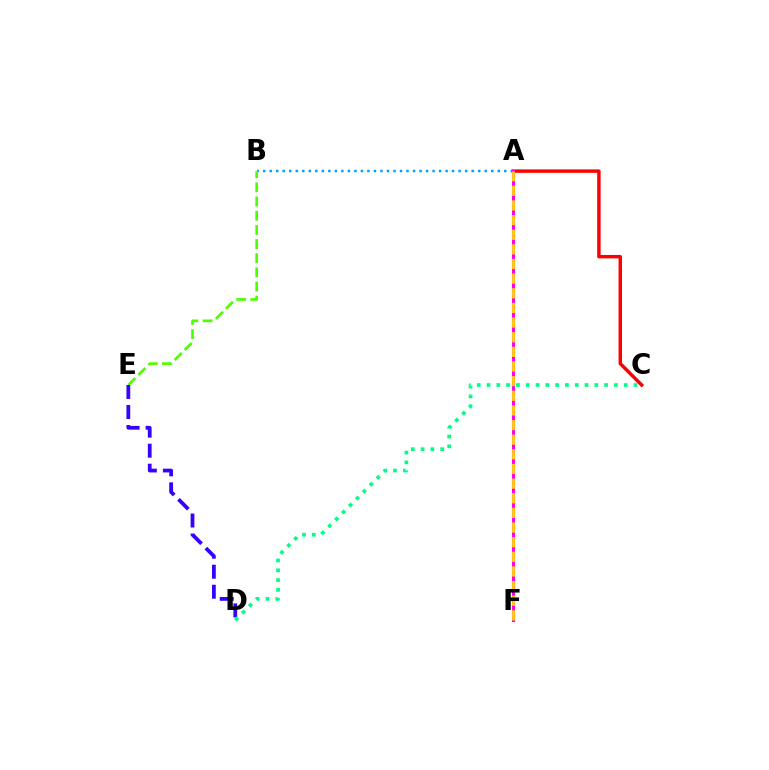{('A', 'C'): [{'color': '#ff0000', 'line_style': 'solid', 'thickness': 2.48}], ('A', 'B'): [{'color': '#009eff', 'line_style': 'dotted', 'thickness': 1.77}], ('B', 'E'): [{'color': '#4fff00', 'line_style': 'dashed', 'thickness': 1.93}], ('D', 'E'): [{'color': '#3700ff', 'line_style': 'dashed', 'thickness': 2.72}], ('A', 'F'): [{'color': '#ff00ed', 'line_style': 'solid', 'thickness': 2.24}, {'color': '#ffd500', 'line_style': 'dashed', 'thickness': 1.99}], ('C', 'D'): [{'color': '#00ff86', 'line_style': 'dotted', 'thickness': 2.66}]}